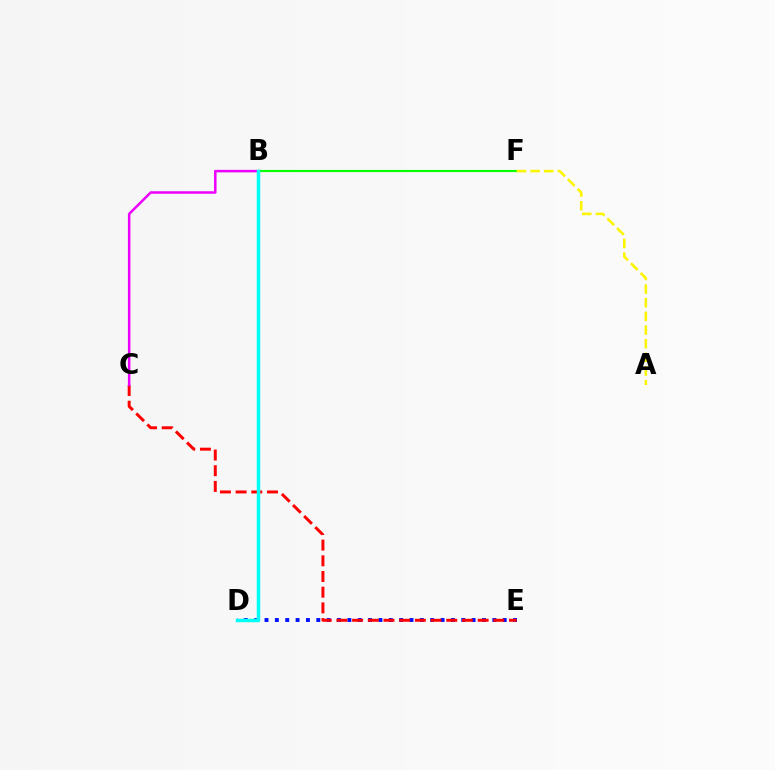{('B', 'F'): [{'color': '#08ff00', 'line_style': 'solid', 'thickness': 1.54}], ('D', 'E'): [{'color': '#0010ff', 'line_style': 'dotted', 'thickness': 2.81}], ('C', 'E'): [{'color': '#ff0000', 'line_style': 'dashed', 'thickness': 2.13}], ('B', 'C'): [{'color': '#ee00ff', 'line_style': 'solid', 'thickness': 1.8}], ('B', 'D'): [{'color': '#00fff6', 'line_style': 'solid', 'thickness': 2.52}], ('A', 'F'): [{'color': '#fcf500', 'line_style': 'dashed', 'thickness': 1.85}]}